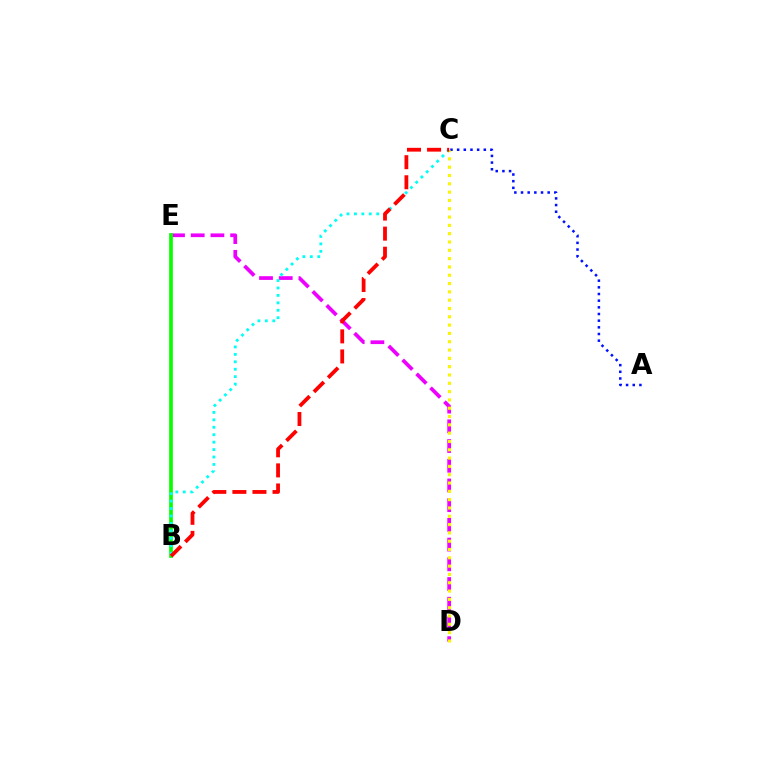{('D', 'E'): [{'color': '#ee00ff', 'line_style': 'dashed', 'thickness': 2.68}], ('B', 'E'): [{'color': '#08ff00', 'line_style': 'solid', 'thickness': 2.66}], ('A', 'C'): [{'color': '#0010ff', 'line_style': 'dotted', 'thickness': 1.81}], ('B', 'C'): [{'color': '#00fff6', 'line_style': 'dotted', 'thickness': 2.02}, {'color': '#ff0000', 'line_style': 'dashed', 'thickness': 2.73}], ('C', 'D'): [{'color': '#fcf500', 'line_style': 'dotted', 'thickness': 2.26}]}